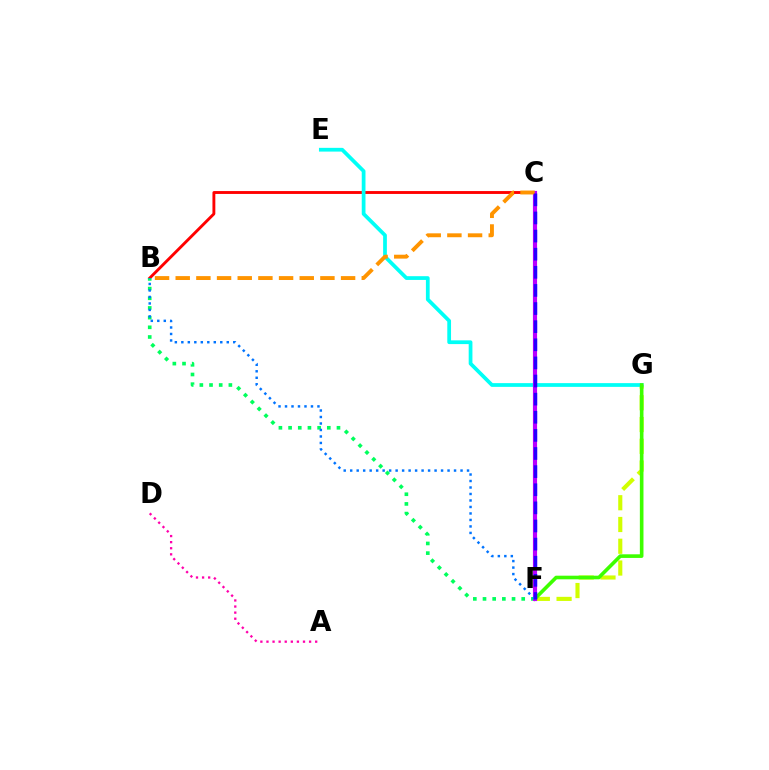{('F', 'G'): [{'color': '#d1ff00', 'line_style': 'dashed', 'thickness': 2.96}, {'color': '#3dff00', 'line_style': 'solid', 'thickness': 2.61}], ('B', 'C'): [{'color': '#ff0000', 'line_style': 'solid', 'thickness': 2.07}, {'color': '#ff9400', 'line_style': 'dashed', 'thickness': 2.81}], ('E', 'G'): [{'color': '#00fff6', 'line_style': 'solid', 'thickness': 2.7}], ('B', 'F'): [{'color': '#00ff5c', 'line_style': 'dotted', 'thickness': 2.63}, {'color': '#0074ff', 'line_style': 'dotted', 'thickness': 1.76}], ('C', 'F'): [{'color': '#b900ff', 'line_style': 'solid', 'thickness': 2.99}, {'color': '#2500ff', 'line_style': 'dashed', 'thickness': 2.46}], ('A', 'D'): [{'color': '#ff00ac', 'line_style': 'dotted', 'thickness': 1.65}]}